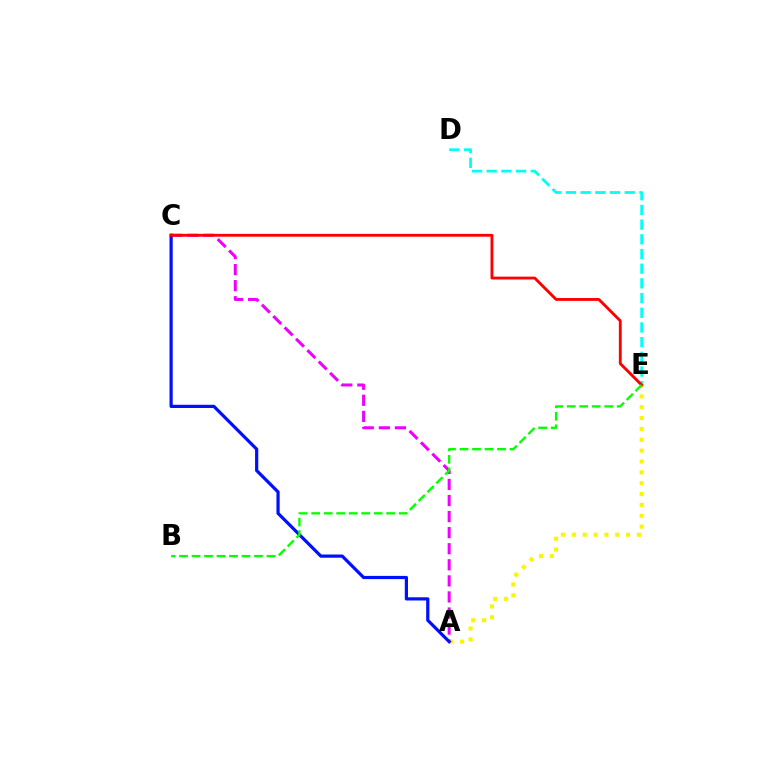{('A', 'E'): [{'color': '#fcf500', 'line_style': 'dotted', 'thickness': 2.95}], ('A', 'C'): [{'color': '#ee00ff', 'line_style': 'dashed', 'thickness': 2.18}, {'color': '#0010ff', 'line_style': 'solid', 'thickness': 2.31}], ('D', 'E'): [{'color': '#00fff6', 'line_style': 'dashed', 'thickness': 2.0}], ('C', 'E'): [{'color': '#ff0000', 'line_style': 'solid', 'thickness': 2.05}], ('B', 'E'): [{'color': '#08ff00', 'line_style': 'dashed', 'thickness': 1.7}]}